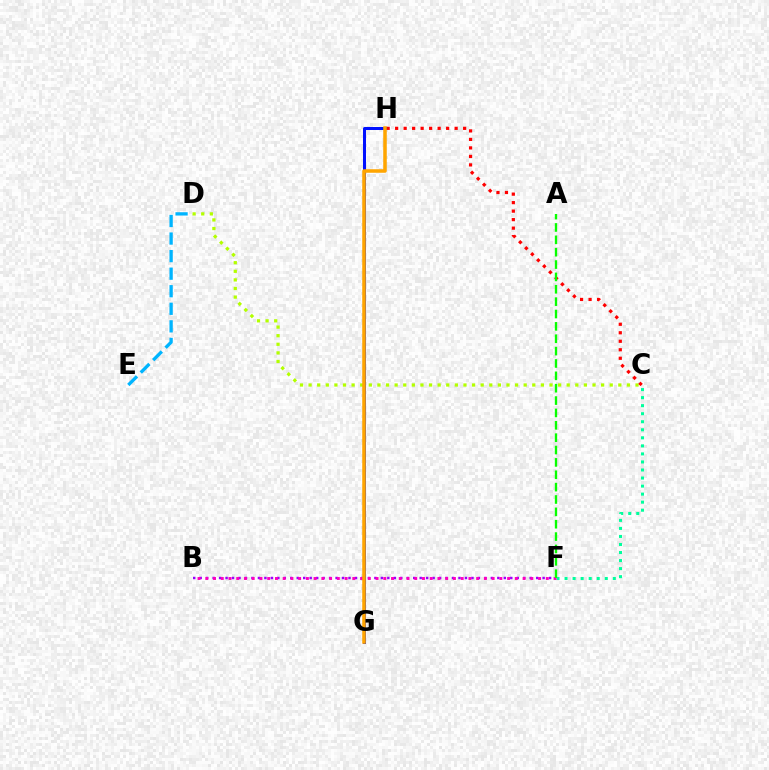{('D', 'E'): [{'color': '#00b5ff', 'line_style': 'dashed', 'thickness': 2.39}], ('B', 'F'): [{'color': '#9b00ff', 'line_style': 'dotted', 'thickness': 1.76}, {'color': '#ff00bd', 'line_style': 'dotted', 'thickness': 2.1}], ('C', 'D'): [{'color': '#b3ff00', 'line_style': 'dotted', 'thickness': 2.34}], ('G', 'H'): [{'color': '#0010ff', 'line_style': 'solid', 'thickness': 2.17}, {'color': '#ffa500', 'line_style': 'solid', 'thickness': 2.54}], ('C', 'F'): [{'color': '#00ff9d', 'line_style': 'dotted', 'thickness': 2.18}], ('C', 'H'): [{'color': '#ff0000', 'line_style': 'dotted', 'thickness': 2.31}], ('A', 'F'): [{'color': '#08ff00', 'line_style': 'dashed', 'thickness': 1.68}]}